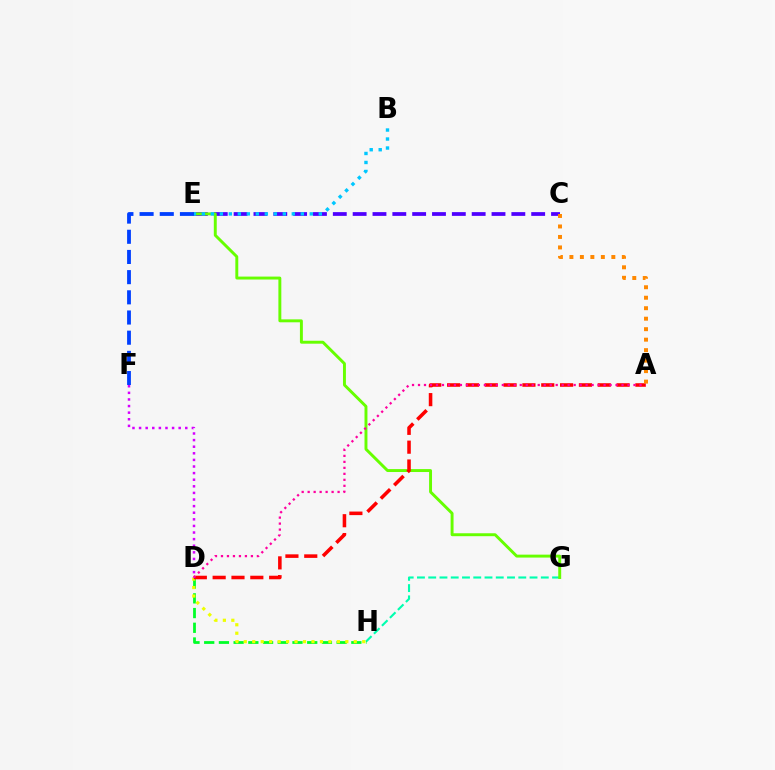{('G', 'H'): [{'color': '#00ffaf', 'line_style': 'dashed', 'thickness': 1.53}], ('D', 'H'): [{'color': '#00ff27', 'line_style': 'dashed', 'thickness': 2.0}, {'color': '#eeff00', 'line_style': 'dotted', 'thickness': 2.3}], ('C', 'E'): [{'color': '#4f00ff', 'line_style': 'dashed', 'thickness': 2.7}], ('E', 'G'): [{'color': '#66ff00', 'line_style': 'solid', 'thickness': 2.11}], ('A', 'D'): [{'color': '#ff0000', 'line_style': 'dashed', 'thickness': 2.56}, {'color': '#ff00a0', 'line_style': 'dotted', 'thickness': 1.63}], ('B', 'E'): [{'color': '#00c7ff', 'line_style': 'dotted', 'thickness': 2.44}], ('A', 'C'): [{'color': '#ff8800', 'line_style': 'dotted', 'thickness': 2.85}], ('D', 'F'): [{'color': '#d600ff', 'line_style': 'dotted', 'thickness': 1.79}], ('E', 'F'): [{'color': '#003fff', 'line_style': 'dashed', 'thickness': 2.74}]}